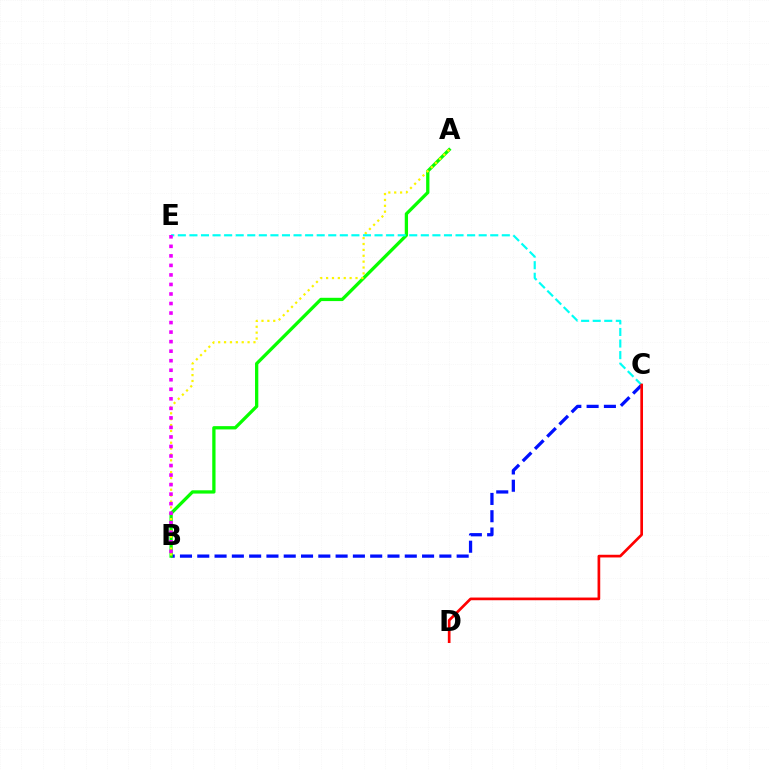{('B', 'C'): [{'color': '#0010ff', 'line_style': 'dashed', 'thickness': 2.35}], ('A', 'B'): [{'color': '#08ff00', 'line_style': 'solid', 'thickness': 2.36}, {'color': '#fcf500', 'line_style': 'dotted', 'thickness': 1.6}], ('C', 'E'): [{'color': '#00fff6', 'line_style': 'dashed', 'thickness': 1.57}], ('C', 'D'): [{'color': '#ff0000', 'line_style': 'solid', 'thickness': 1.94}], ('B', 'E'): [{'color': '#ee00ff', 'line_style': 'dotted', 'thickness': 2.59}]}